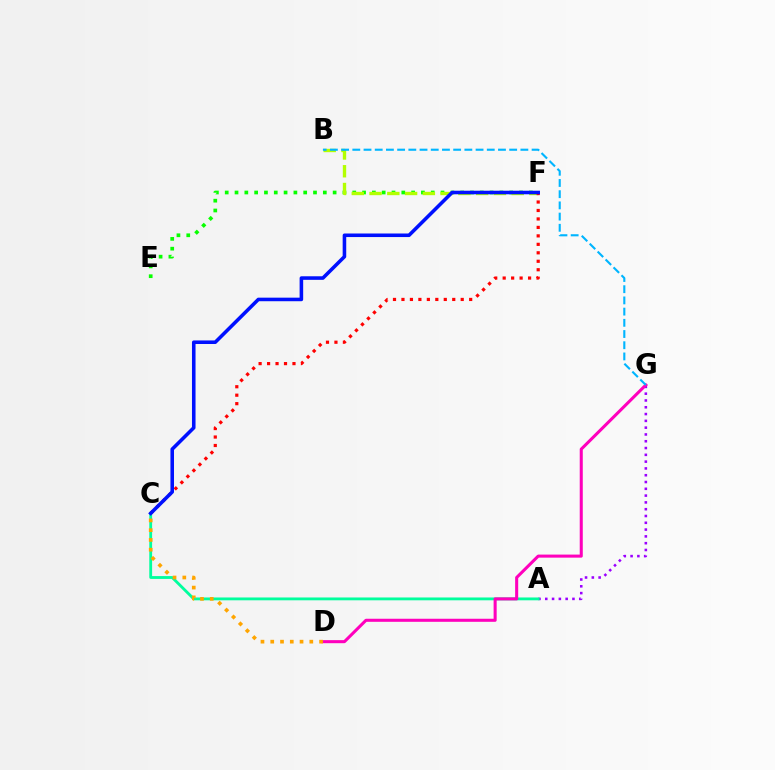{('A', 'G'): [{'color': '#9b00ff', 'line_style': 'dotted', 'thickness': 1.85}], ('A', 'C'): [{'color': '#00ff9d', 'line_style': 'solid', 'thickness': 2.04}], ('E', 'F'): [{'color': '#08ff00', 'line_style': 'dotted', 'thickness': 2.67}], ('B', 'F'): [{'color': '#b3ff00', 'line_style': 'dashed', 'thickness': 2.41}], ('C', 'F'): [{'color': '#ff0000', 'line_style': 'dotted', 'thickness': 2.3}, {'color': '#0010ff', 'line_style': 'solid', 'thickness': 2.57}], ('D', 'G'): [{'color': '#ff00bd', 'line_style': 'solid', 'thickness': 2.2}], ('B', 'G'): [{'color': '#00b5ff', 'line_style': 'dashed', 'thickness': 1.52}], ('C', 'D'): [{'color': '#ffa500', 'line_style': 'dotted', 'thickness': 2.65}]}